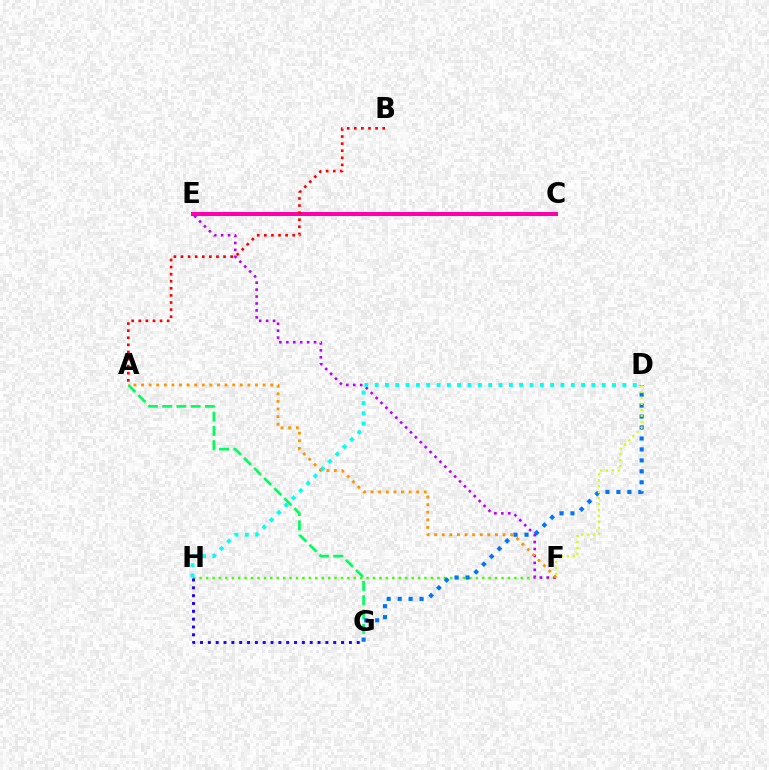{('F', 'H'): [{'color': '#3dff00', 'line_style': 'dotted', 'thickness': 1.75}], ('A', 'G'): [{'color': '#00ff5c', 'line_style': 'dashed', 'thickness': 1.93}], ('D', 'G'): [{'color': '#0074ff', 'line_style': 'dotted', 'thickness': 2.98}], ('C', 'E'): [{'color': '#ff00ac', 'line_style': 'solid', 'thickness': 2.88}], ('E', 'F'): [{'color': '#b900ff', 'line_style': 'dotted', 'thickness': 1.89}], ('D', 'F'): [{'color': '#d1ff00', 'line_style': 'dotted', 'thickness': 1.61}], ('G', 'H'): [{'color': '#2500ff', 'line_style': 'dotted', 'thickness': 2.13}], ('D', 'H'): [{'color': '#00fff6', 'line_style': 'dotted', 'thickness': 2.81}], ('A', 'B'): [{'color': '#ff0000', 'line_style': 'dotted', 'thickness': 1.93}], ('A', 'F'): [{'color': '#ff9400', 'line_style': 'dotted', 'thickness': 2.06}]}